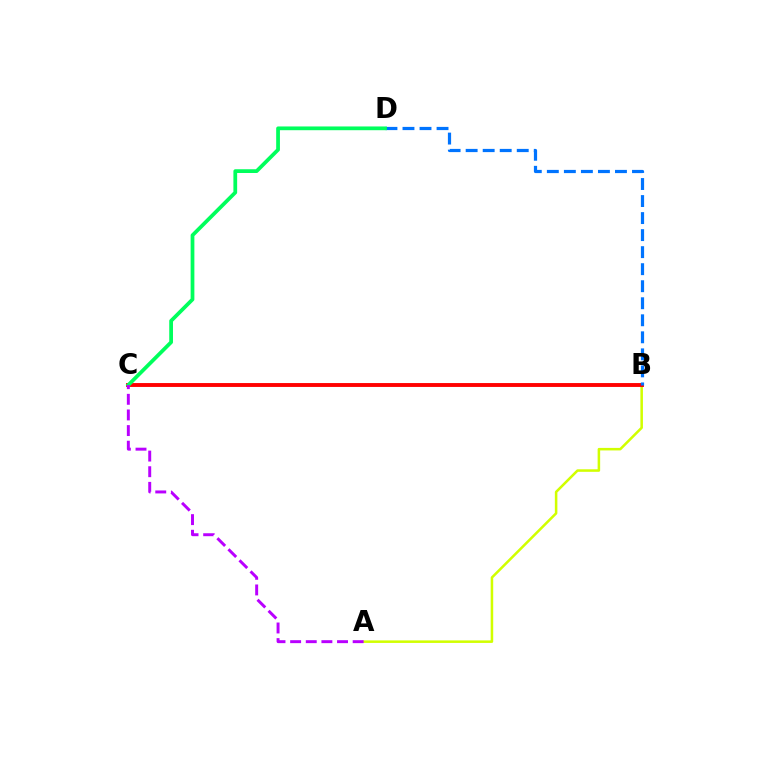{('A', 'B'): [{'color': '#d1ff00', 'line_style': 'solid', 'thickness': 1.82}], ('B', 'C'): [{'color': '#ff0000', 'line_style': 'solid', 'thickness': 2.8}], ('B', 'D'): [{'color': '#0074ff', 'line_style': 'dashed', 'thickness': 2.31}], ('C', 'D'): [{'color': '#00ff5c', 'line_style': 'solid', 'thickness': 2.7}], ('A', 'C'): [{'color': '#b900ff', 'line_style': 'dashed', 'thickness': 2.12}]}